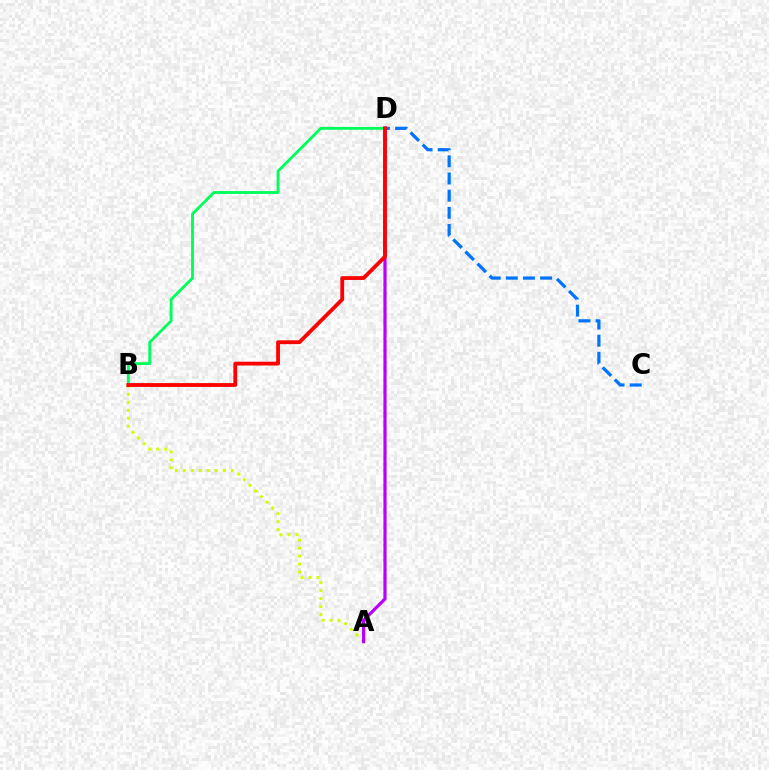{('C', 'D'): [{'color': '#0074ff', 'line_style': 'dashed', 'thickness': 2.33}], ('A', 'B'): [{'color': '#d1ff00', 'line_style': 'dotted', 'thickness': 2.17}], ('A', 'D'): [{'color': '#b900ff', 'line_style': 'solid', 'thickness': 2.3}], ('B', 'D'): [{'color': '#00ff5c', 'line_style': 'solid', 'thickness': 2.06}, {'color': '#ff0000', 'line_style': 'solid', 'thickness': 2.74}]}